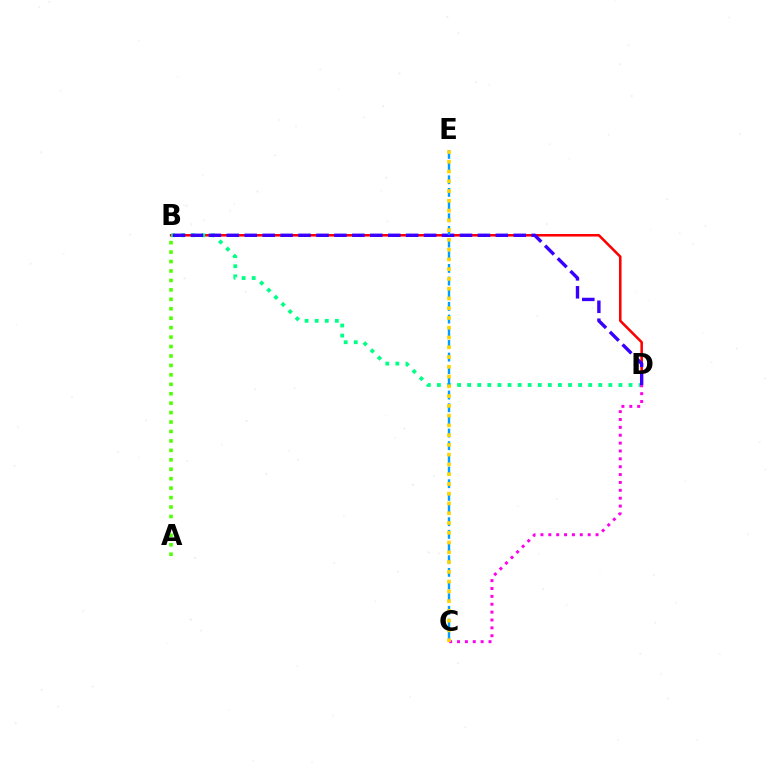{('B', 'D'): [{'color': '#ff0000', 'line_style': 'solid', 'thickness': 1.83}, {'color': '#00ff86', 'line_style': 'dotted', 'thickness': 2.74}, {'color': '#3700ff', 'line_style': 'dashed', 'thickness': 2.44}], ('C', 'D'): [{'color': '#ff00ed', 'line_style': 'dotted', 'thickness': 2.14}], ('C', 'E'): [{'color': '#009eff', 'line_style': 'dashed', 'thickness': 1.72}, {'color': '#ffd500', 'line_style': 'dotted', 'thickness': 2.65}], ('A', 'B'): [{'color': '#4fff00', 'line_style': 'dotted', 'thickness': 2.57}]}